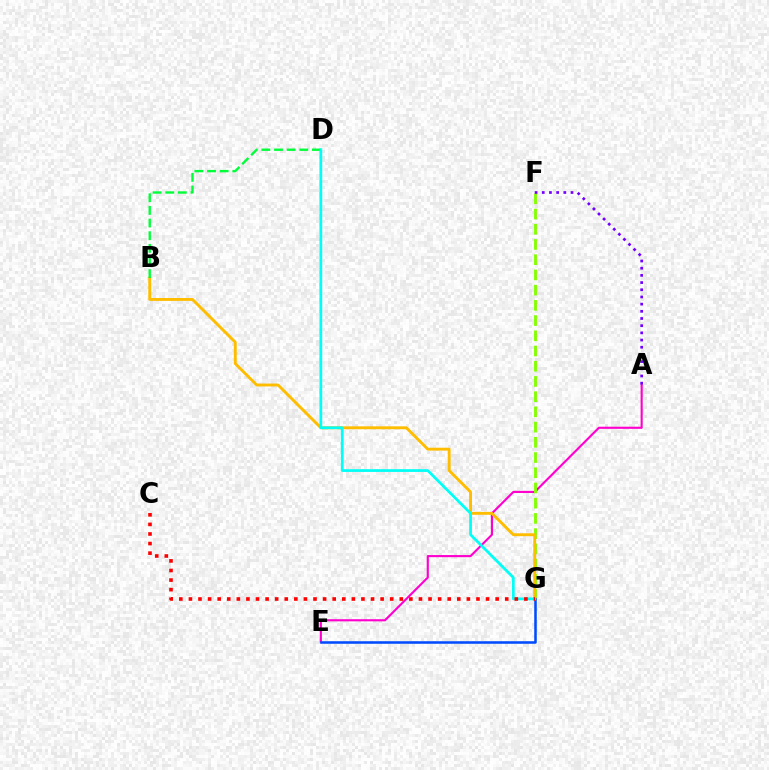{('A', 'E'): [{'color': '#ff00cf', 'line_style': 'solid', 'thickness': 1.53}], ('F', 'G'): [{'color': '#84ff00', 'line_style': 'dashed', 'thickness': 2.07}], ('B', 'G'): [{'color': '#ffbd00', 'line_style': 'solid', 'thickness': 2.08}], ('B', 'D'): [{'color': '#00ff39', 'line_style': 'dashed', 'thickness': 1.72}], ('E', 'G'): [{'color': '#004bff', 'line_style': 'solid', 'thickness': 1.83}], ('D', 'G'): [{'color': '#00fff6', 'line_style': 'solid', 'thickness': 1.98}], ('C', 'G'): [{'color': '#ff0000', 'line_style': 'dotted', 'thickness': 2.6}], ('A', 'F'): [{'color': '#7200ff', 'line_style': 'dotted', 'thickness': 1.95}]}